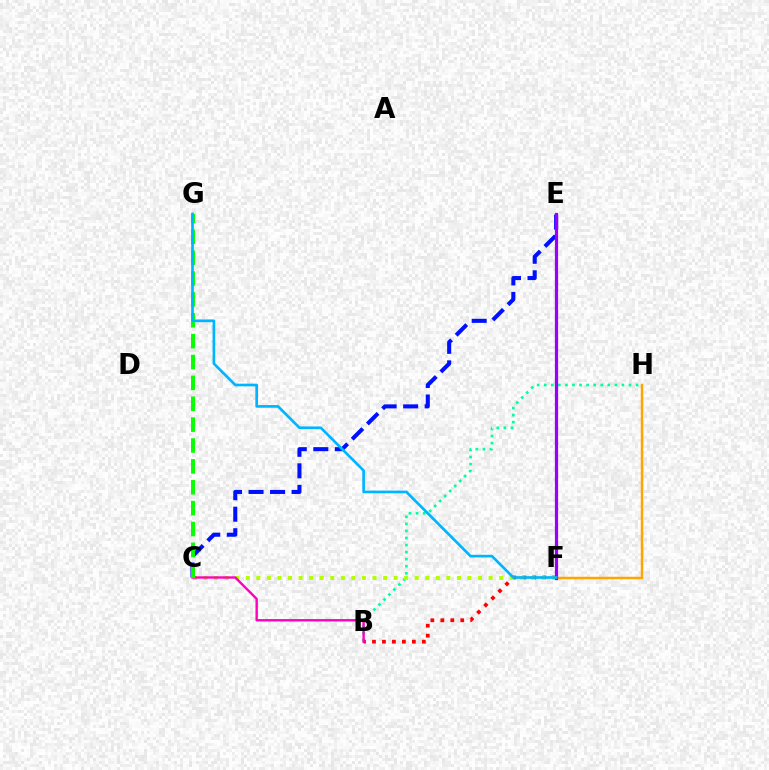{('F', 'H'): [{'color': '#ffa500', 'line_style': 'solid', 'thickness': 1.79}], ('B', 'H'): [{'color': '#00ff9d', 'line_style': 'dotted', 'thickness': 1.92}], ('B', 'F'): [{'color': '#ff0000', 'line_style': 'dotted', 'thickness': 2.71}], ('C', 'F'): [{'color': '#b3ff00', 'line_style': 'dotted', 'thickness': 2.87}], ('C', 'E'): [{'color': '#0010ff', 'line_style': 'dashed', 'thickness': 2.92}], ('B', 'C'): [{'color': '#ff00bd', 'line_style': 'solid', 'thickness': 1.73}], ('E', 'F'): [{'color': '#9b00ff', 'line_style': 'solid', 'thickness': 2.32}], ('C', 'G'): [{'color': '#08ff00', 'line_style': 'dashed', 'thickness': 2.84}], ('F', 'G'): [{'color': '#00b5ff', 'line_style': 'solid', 'thickness': 1.92}]}